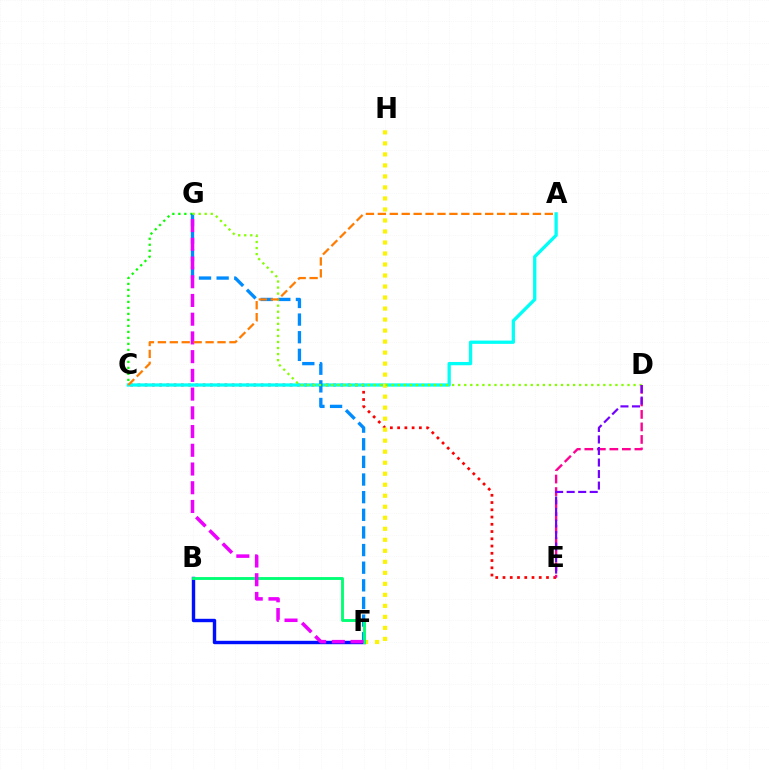{('C', 'E'): [{'color': '#ff0000', 'line_style': 'dotted', 'thickness': 1.97}], ('B', 'F'): [{'color': '#0010ff', 'line_style': 'solid', 'thickness': 2.45}, {'color': '#00ff74', 'line_style': 'solid', 'thickness': 2.07}], ('C', 'G'): [{'color': '#08ff00', 'line_style': 'dotted', 'thickness': 1.63}], ('A', 'C'): [{'color': '#00fff6', 'line_style': 'solid', 'thickness': 2.37}, {'color': '#ff7c00', 'line_style': 'dashed', 'thickness': 1.62}], ('F', 'G'): [{'color': '#008cff', 'line_style': 'dashed', 'thickness': 2.4}, {'color': '#ee00ff', 'line_style': 'dashed', 'thickness': 2.54}], ('F', 'H'): [{'color': '#fcf500', 'line_style': 'dotted', 'thickness': 2.99}], ('D', 'G'): [{'color': '#84ff00', 'line_style': 'dotted', 'thickness': 1.64}], ('D', 'E'): [{'color': '#ff0094', 'line_style': 'dashed', 'thickness': 1.7}, {'color': '#7200ff', 'line_style': 'dashed', 'thickness': 1.57}]}